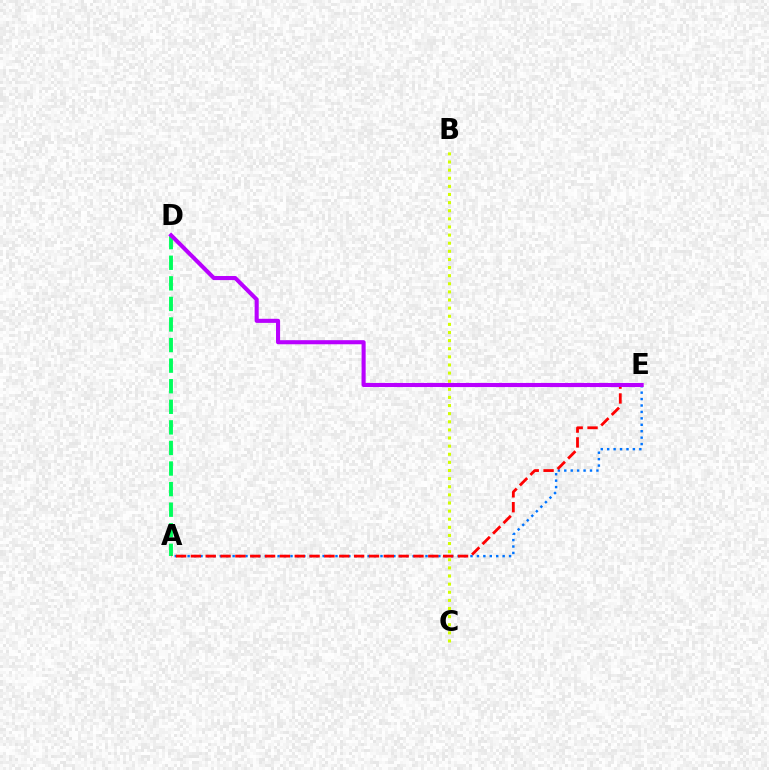{('A', 'E'): [{'color': '#0074ff', 'line_style': 'dotted', 'thickness': 1.75}, {'color': '#ff0000', 'line_style': 'dashed', 'thickness': 2.02}], ('A', 'D'): [{'color': '#00ff5c', 'line_style': 'dashed', 'thickness': 2.8}], ('B', 'C'): [{'color': '#d1ff00', 'line_style': 'dotted', 'thickness': 2.21}], ('D', 'E'): [{'color': '#b900ff', 'line_style': 'solid', 'thickness': 2.94}]}